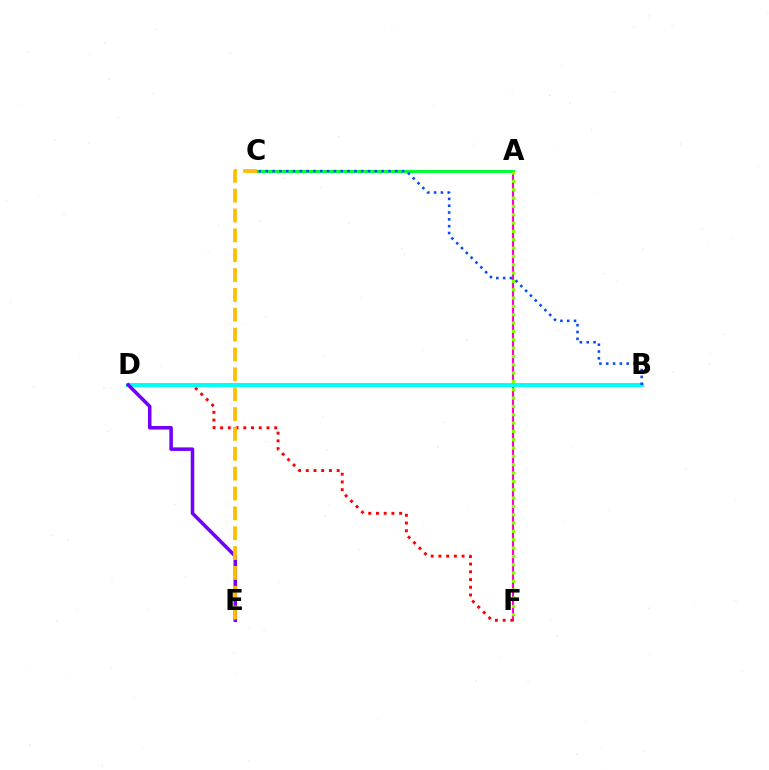{('A', 'F'): [{'color': '#ff00cf', 'line_style': 'solid', 'thickness': 1.53}, {'color': '#84ff00', 'line_style': 'dotted', 'thickness': 2.26}], ('A', 'C'): [{'color': '#00ff39', 'line_style': 'solid', 'thickness': 2.15}], ('D', 'F'): [{'color': '#ff0000', 'line_style': 'dotted', 'thickness': 2.1}], ('B', 'D'): [{'color': '#00fff6', 'line_style': 'solid', 'thickness': 2.86}], ('B', 'C'): [{'color': '#004bff', 'line_style': 'dotted', 'thickness': 1.85}], ('D', 'E'): [{'color': '#7200ff', 'line_style': 'solid', 'thickness': 2.55}], ('C', 'E'): [{'color': '#ffbd00', 'line_style': 'dashed', 'thickness': 2.7}]}